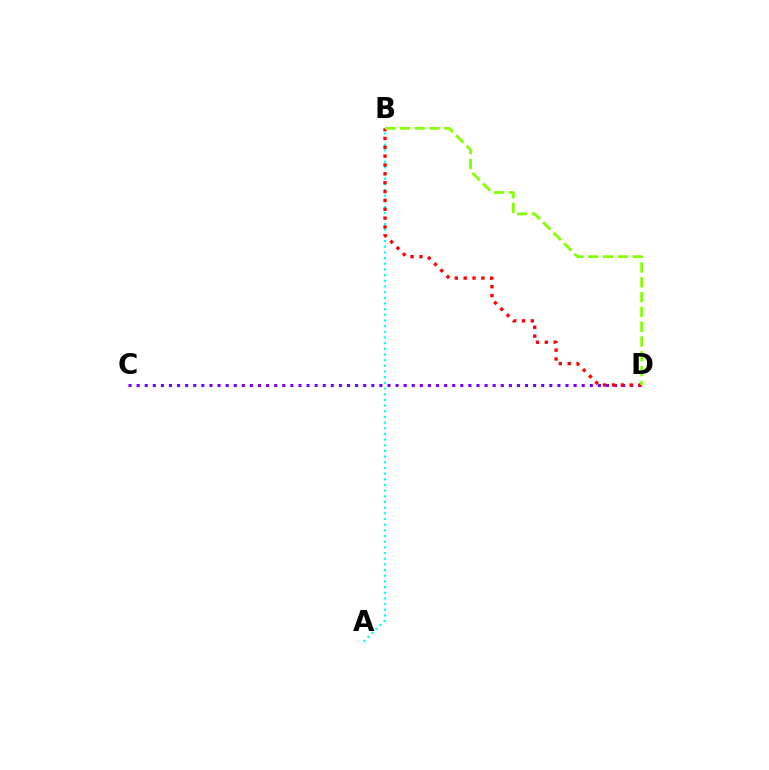{('A', 'B'): [{'color': '#00fff6', 'line_style': 'dotted', 'thickness': 1.54}], ('C', 'D'): [{'color': '#7200ff', 'line_style': 'dotted', 'thickness': 2.2}], ('B', 'D'): [{'color': '#ff0000', 'line_style': 'dotted', 'thickness': 2.41}, {'color': '#84ff00', 'line_style': 'dashed', 'thickness': 2.01}]}